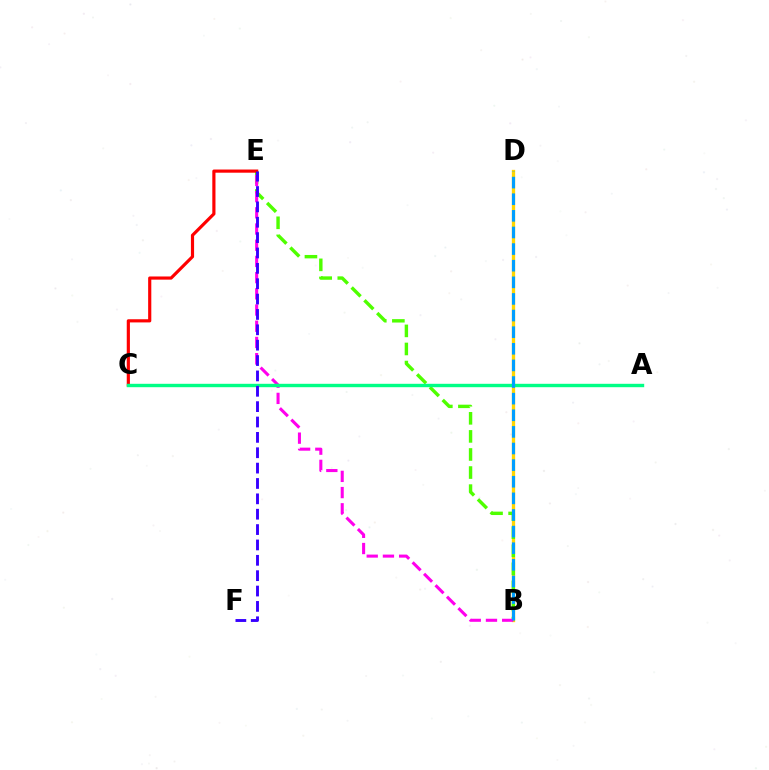{('B', 'D'): [{'color': '#ffd500', 'line_style': 'solid', 'thickness': 2.38}, {'color': '#009eff', 'line_style': 'dashed', 'thickness': 2.26}], ('B', 'E'): [{'color': '#4fff00', 'line_style': 'dashed', 'thickness': 2.46}, {'color': '#ff00ed', 'line_style': 'dashed', 'thickness': 2.2}], ('C', 'E'): [{'color': '#ff0000', 'line_style': 'solid', 'thickness': 2.28}], ('A', 'C'): [{'color': '#00ff86', 'line_style': 'solid', 'thickness': 2.45}], ('E', 'F'): [{'color': '#3700ff', 'line_style': 'dashed', 'thickness': 2.09}]}